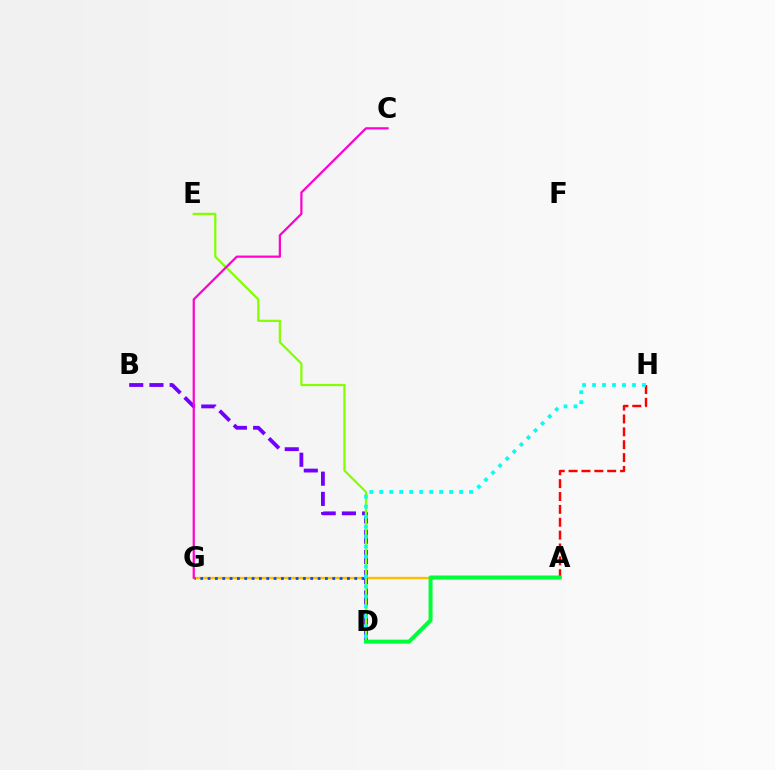{('A', 'H'): [{'color': '#ff0000', 'line_style': 'dashed', 'thickness': 1.75}], ('A', 'G'): [{'color': '#ffbd00', 'line_style': 'solid', 'thickness': 1.7}], ('B', 'D'): [{'color': '#7200ff', 'line_style': 'dashed', 'thickness': 2.75}], ('D', 'G'): [{'color': '#004bff', 'line_style': 'dotted', 'thickness': 1.99}], ('D', 'E'): [{'color': '#84ff00', 'line_style': 'solid', 'thickness': 1.61}], ('A', 'D'): [{'color': '#00ff39', 'line_style': 'solid', 'thickness': 2.88}], ('C', 'G'): [{'color': '#ff00cf', 'line_style': 'solid', 'thickness': 1.6}], ('D', 'H'): [{'color': '#00fff6', 'line_style': 'dotted', 'thickness': 2.71}]}